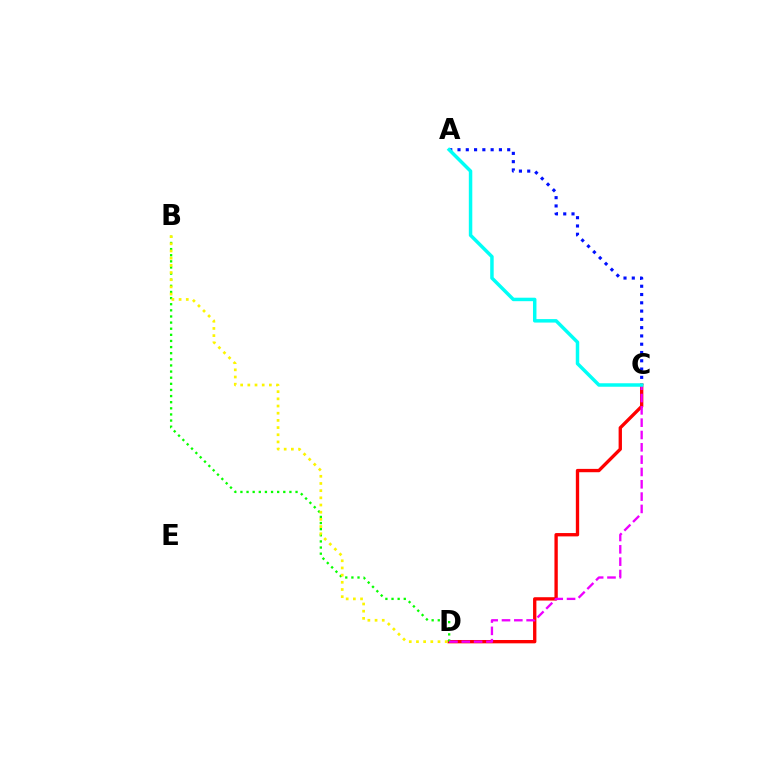{('C', 'D'): [{'color': '#ff0000', 'line_style': 'solid', 'thickness': 2.4}, {'color': '#ee00ff', 'line_style': 'dashed', 'thickness': 1.67}], ('B', 'D'): [{'color': '#08ff00', 'line_style': 'dotted', 'thickness': 1.66}, {'color': '#fcf500', 'line_style': 'dotted', 'thickness': 1.95}], ('A', 'C'): [{'color': '#0010ff', 'line_style': 'dotted', 'thickness': 2.25}, {'color': '#00fff6', 'line_style': 'solid', 'thickness': 2.5}]}